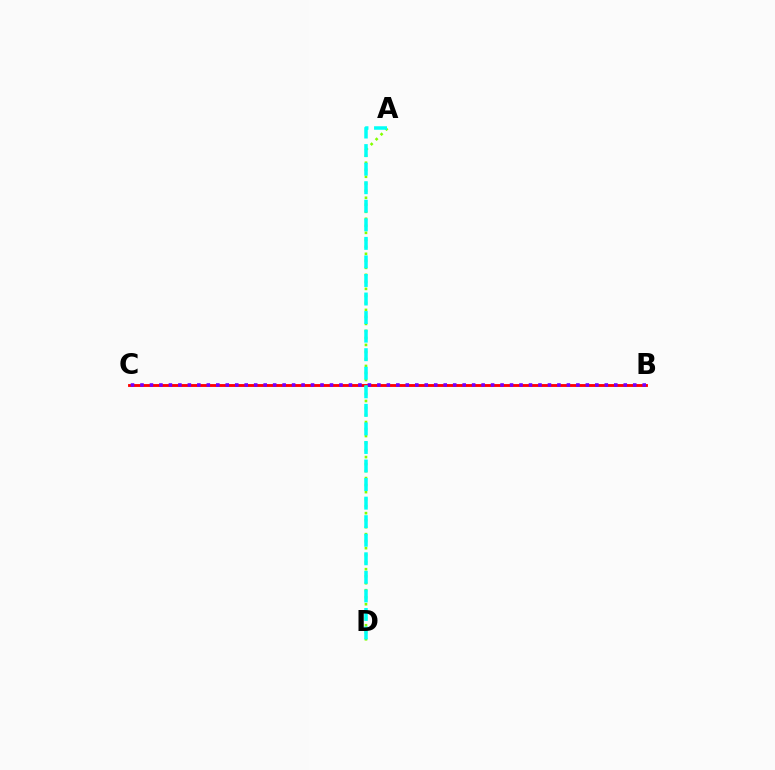{('B', 'C'): [{'color': '#ff0000', 'line_style': 'solid', 'thickness': 2.05}, {'color': '#7200ff', 'line_style': 'dotted', 'thickness': 2.57}], ('A', 'D'): [{'color': '#84ff00', 'line_style': 'dotted', 'thickness': 1.9}, {'color': '#00fff6', 'line_style': 'dashed', 'thickness': 2.52}]}